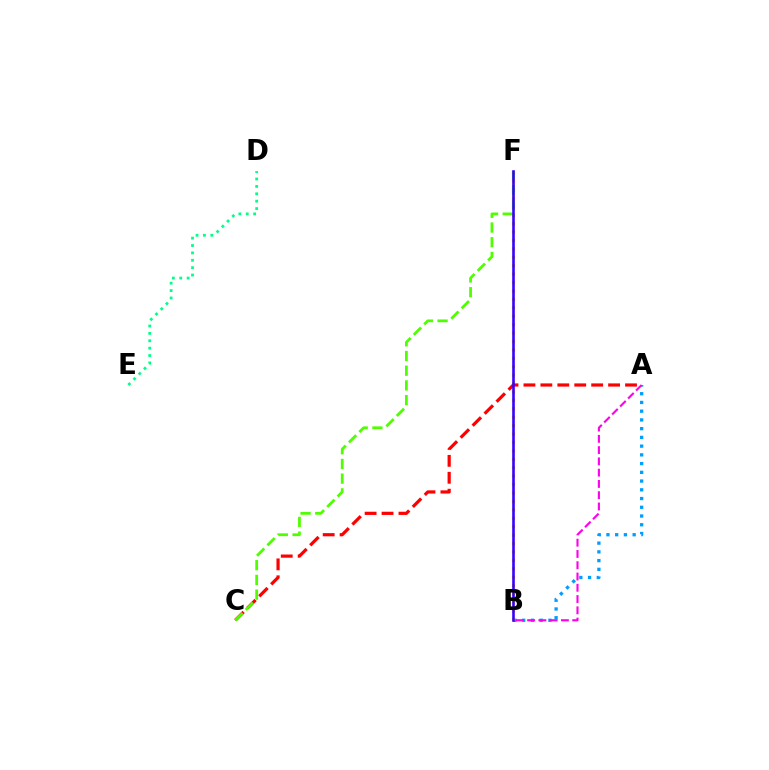{('A', 'B'): [{'color': '#009eff', 'line_style': 'dotted', 'thickness': 2.37}, {'color': '#ff00ed', 'line_style': 'dashed', 'thickness': 1.53}], ('B', 'F'): [{'color': '#ffd500', 'line_style': 'dotted', 'thickness': 2.29}, {'color': '#3700ff', 'line_style': 'solid', 'thickness': 1.87}], ('D', 'E'): [{'color': '#00ff86', 'line_style': 'dotted', 'thickness': 2.01}], ('A', 'C'): [{'color': '#ff0000', 'line_style': 'dashed', 'thickness': 2.3}], ('C', 'F'): [{'color': '#4fff00', 'line_style': 'dashed', 'thickness': 2.0}]}